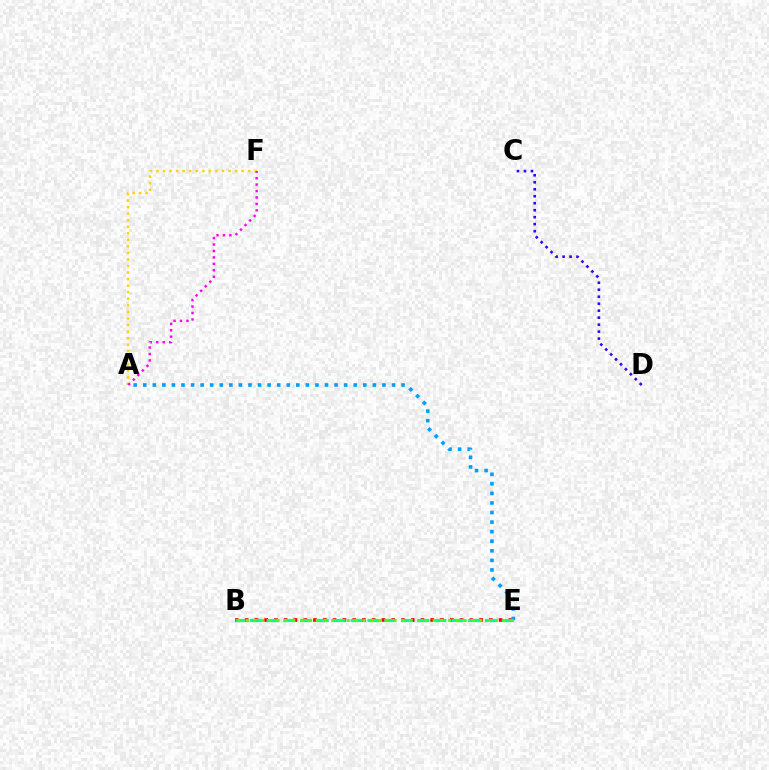{('B', 'E'): [{'color': '#ff0000', 'line_style': 'dotted', 'thickness': 2.65}, {'color': '#00ff86', 'line_style': 'dashed', 'thickness': 2.28}, {'color': '#4fff00', 'line_style': 'dotted', 'thickness': 2.12}], ('A', 'E'): [{'color': '#009eff', 'line_style': 'dotted', 'thickness': 2.6}], ('A', 'F'): [{'color': '#ffd500', 'line_style': 'dotted', 'thickness': 1.78}, {'color': '#ff00ed', 'line_style': 'dotted', 'thickness': 1.75}], ('C', 'D'): [{'color': '#3700ff', 'line_style': 'dotted', 'thickness': 1.9}]}